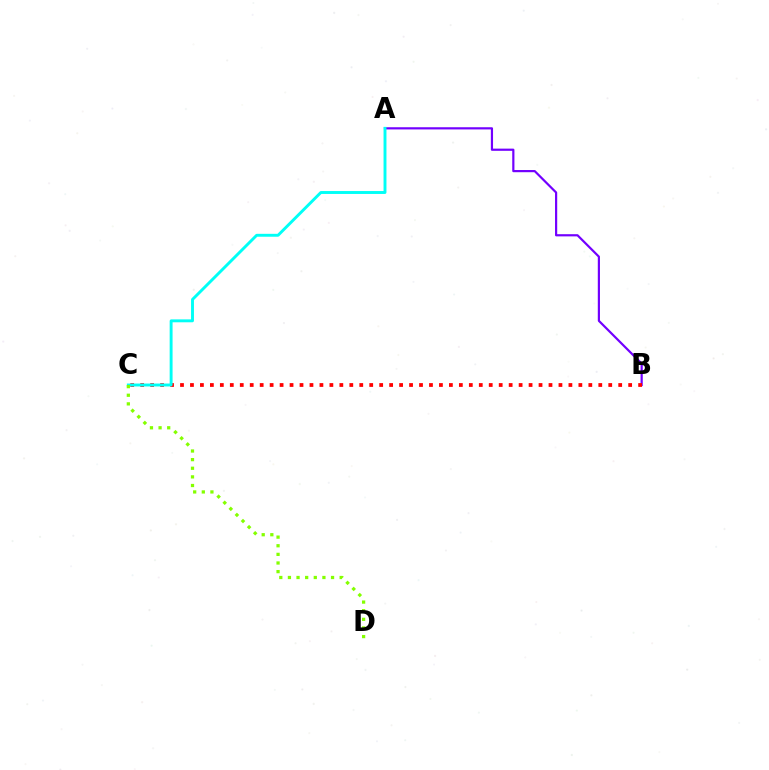{('A', 'B'): [{'color': '#7200ff', 'line_style': 'solid', 'thickness': 1.58}], ('B', 'C'): [{'color': '#ff0000', 'line_style': 'dotted', 'thickness': 2.71}], ('A', 'C'): [{'color': '#00fff6', 'line_style': 'solid', 'thickness': 2.1}], ('C', 'D'): [{'color': '#84ff00', 'line_style': 'dotted', 'thickness': 2.34}]}